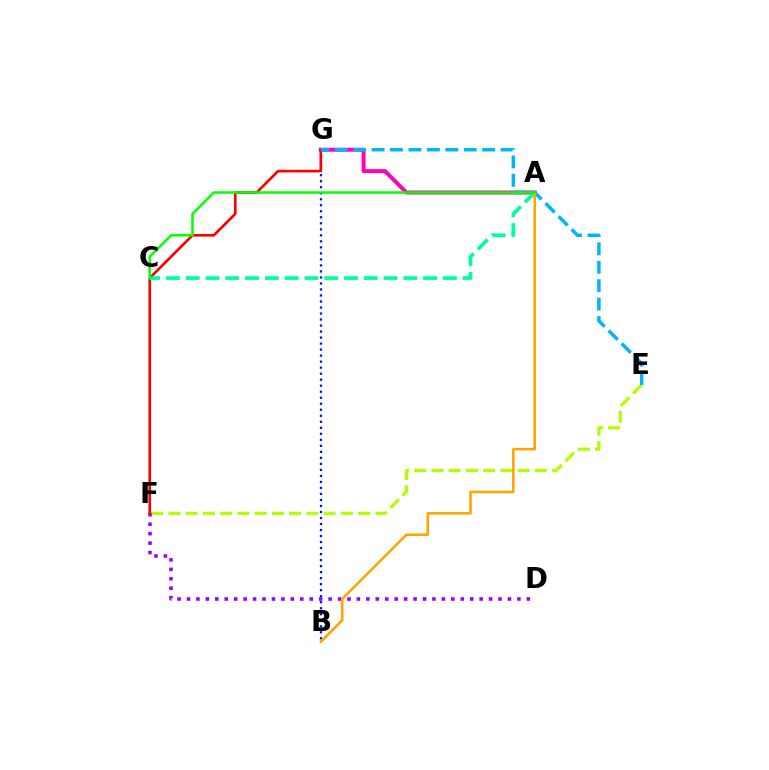{('E', 'F'): [{'color': '#b3ff00', 'line_style': 'dashed', 'thickness': 2.34}], ('D', 'F'): [{'color': '#9b00ff', 'line_style': 'dotted', 'thickness': 2.56}], ('B', 'G'): [{'color': '#0010ff', 'line_style': 'dotted', 'thickness': 1.63}], ('A', 'G'): [{'color': '#ff00bd', 'line_style': 'solid', 'thickness': 2.86}], ('F', 'G'): [{'color': '#ff0000', 'line_style': 'solid', 'thickness': 1.92}], ('E', 'G'): [{'color': '#00b5ff', 'line_style': 'dashed', 'thickness': 2.5}], ('A', 'C'): [{'color': '#00ff9d', 'line_style': 'dashed', 'thickness': 2.69}, {'color': '#08ff00', 'line_style': 'solid', 'thickness': 1.81}], ('A', 'B'): [{'color': '#ffa500', 'line_style': 'solid', 'thickness': 1.85}]}